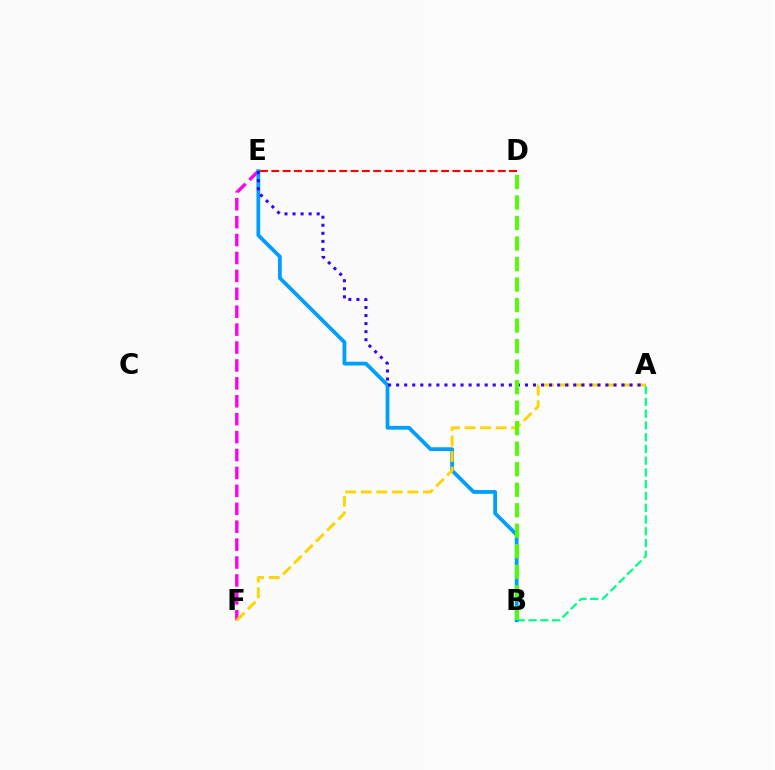{('E', 'F'): [{'color': '#ff00ed', 'line_style': 'dashed', 'thickness': 2.43}], ('A', 'B'): [{'color': '#00ff86', 'line_style': 'dashed', 'thickness': 1.6}], ('D', 'E'): [{'color': '#ff0000', 'line_style': 'dashed', 'thickness': 1.54}], ('B', 'E'): [{'color': '#009eff', 'line_style': 'solid', 'thickness': 2.72}], ('A', 'F'): [{'color': '#ffd500', 'line_style': 'dashed', 'thickness': 2.11}], ('A', 'E'): [{'color': '#3700ff', 'line_style': 'dotted', 'thickness': 2.19}], ('B', 'D'): [{'color': '#4fff00', 'line_style': 'dashed', 'thickness': 2.79}]}